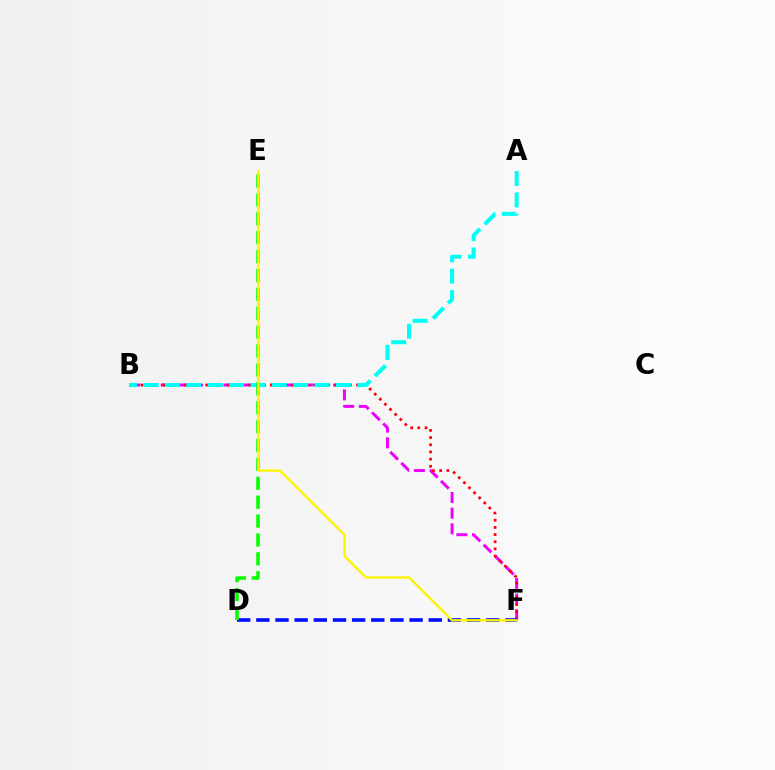{('B', 'F'): [{'color': '#ee00ff', 'line_style': 'dashed', 'thickness': 2.13}, {'color': '#ff0000', 'line_style': 'dotted', 'thickness': 1.95}], ('D', 'F'): [{'color': '#0010ff', 'line_style': 'dashed', 'thickness': 2.6}], ('A', 'B'): [{'color': '#00fff6', 'line_style': 'dashed', 'thickness': 2.9}], ('D', 'E'): [{'color': '#08ff00', 'line_style': 'dashed', 'thickness': 2.57}], ('E', 'F'): [{'color': '#fcf500', 'line_style': 'solid', 'thickness': 1.69}]}